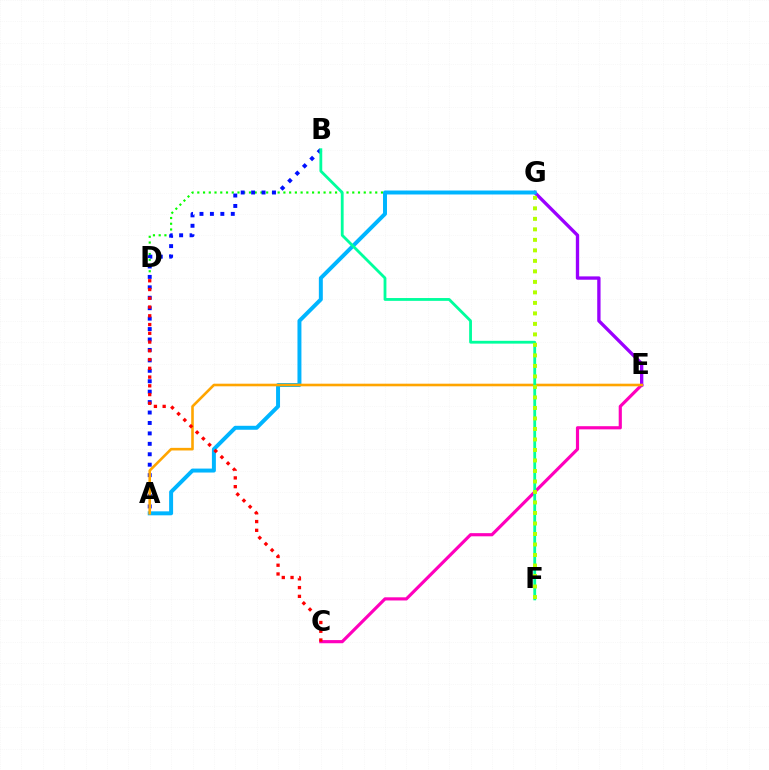{('D', 'G'): [{'color': '#08ff00', 'line_style': 'dotted', 'thickness': 1.56}], ('C', 'E'): [{'color': '#ff00bd', 'line_style': 'solid', 'thickness': 2.28}], ('A', 'B'): [{'color': '#0010ff', 'line_style': 'dotted', 'thickness': 2.83}], ('E', 'G'): [{'color': '#9b00ff', 'line_style': 'solid', 'thickness': 2.4}], ('A', 'G'): [{'color': '#00b5ff', 'line_style': 'solid', 'thickness': 2.85}], ('A', 'E'): [{'color': '#ffa500', 'line_style': 'solid', 'thickness': 1.88}], ('C', 'D'): [{'color': '#ff0000', 'line_style': 'dotted', 'thickness': 2.38}], ('B', 'F'): [{'color': '#00ff9d', 'line_style': 'solid', 'thickness': 2.03}], ('F', 'G'): [{'color': '#b3ff00', 'line_style': 'dotted', 'thickness': 2.85}]}